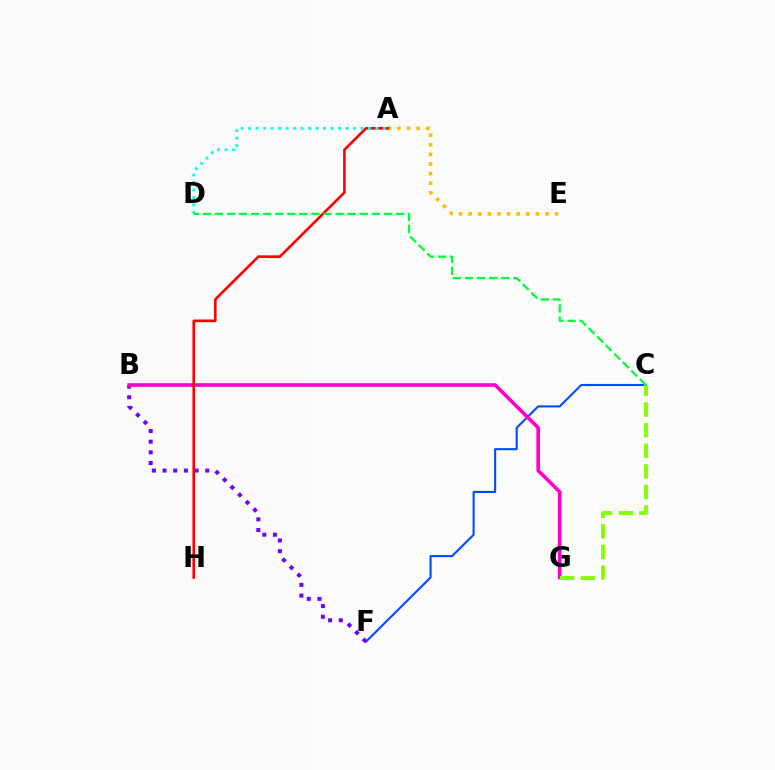{('A', 'E'): [{'color': '#ffbd00', 'line_style': 'dotted', 'thickness': 2.61}], ('C', 'F'): [{'color': '#004bff', 'line_style': 'solid', 'thickness': 1.51}], ('B', 'F'): [{'color': '#7200ff', 'line_style': 'dotted', 'thickness': 2.9}], ('B', 'G'): [{'color': '#ff00cf', 'line_style': 'solid', 'thickness': 2.61}], ('C', 'G'): [{'color': '#84ff00', 'line_style': 'dashed', 'thickness': 2.8}], ('A', 'H'): [{'color': '#ff0000', 'line_style': 'solid', 'thickness': 1.9}], ('A', 'D'): [{'color': '#00fff6', 'line_style': 'dotted', 'thickness': 2.04}], ('C', 'D'): [{'color': '#00ff39', 'line_style': 'dashed', 'thickness': 1.64}]}